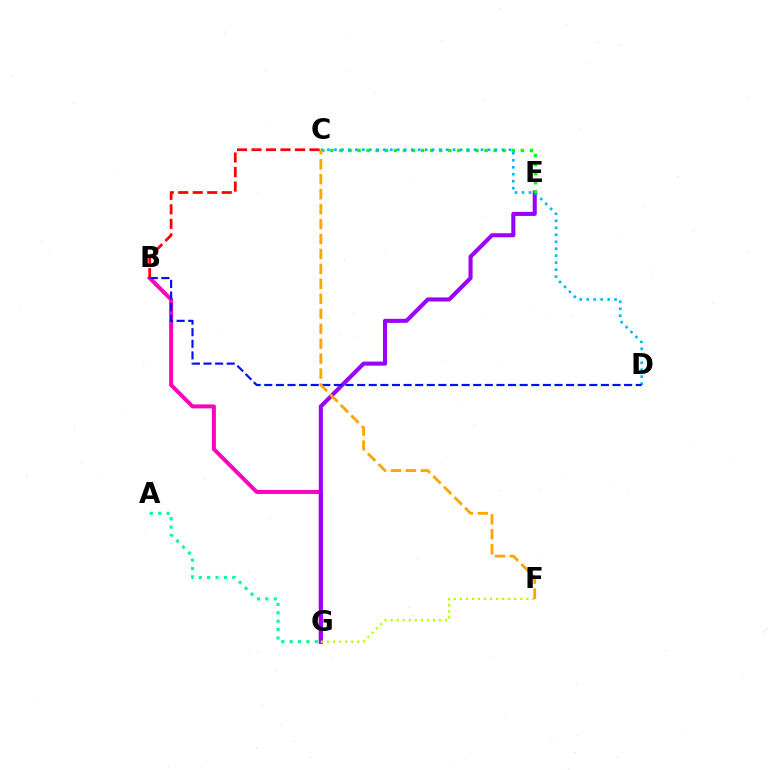{('B', 'G'): [{'color': '#ff00bd', 'line_style': 'solid', 'thickness': 2.86}], ('A', 'G'): [{'color': '#00ff9d', 'line_style': 'dotted', 'thickness': 2.28}], ('E', 'G'): [{'color': '#9b00ff', 'line_style': 'solid', 'thickness': 2.93}], ('C', 'E'): [{'color': '#08ff00', 'line_style': 'dotted', 'thickness': 2.46}], ('F', 'G'): [{'color': '#b3ff00', 'line_style': 'dotted', 'thickness': 1.64}], ('C', 'D'): [{'color': '#00b5ff', 'line_style': 'dotted', 'thickness': 1.9}], ('B', 'D'): [{'color': '#0010ff', 'line_style': 'dashed', 'thickness': 1.58}], ('C', 'F'): [{'color': '#ffa500', 'line_style': 'dashed', 'thickness': 2.03}], ('B', 'C'): [{'color': '#ff0000', 'line_style': 'dashed', 'thickness': 1.97}]}